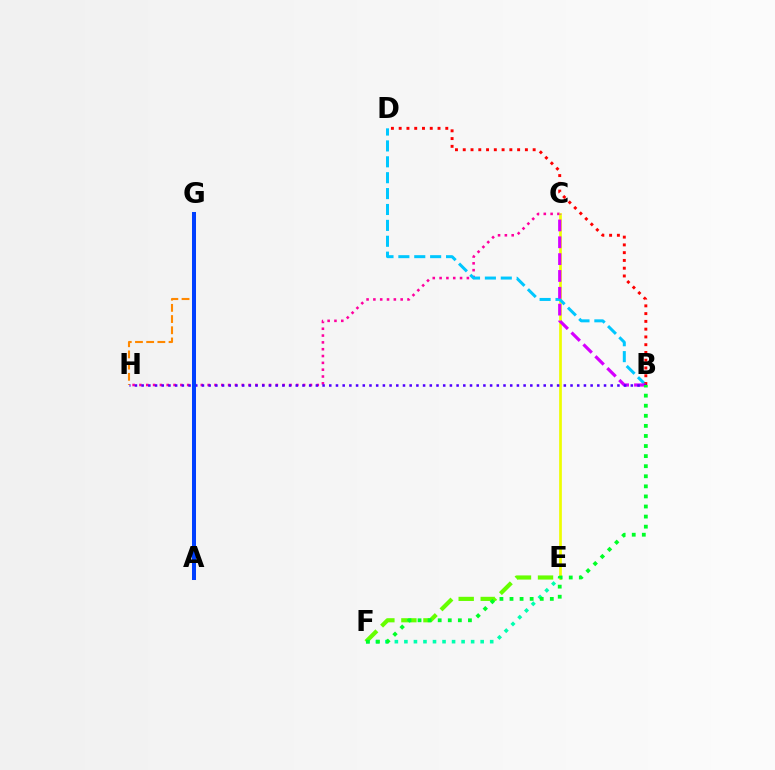{('E', 'F'): [{'color': '#66ff00', 'line_style': 'dashed', 'thickness': 2.99}, {'color': '#00ffaf', 'line_style': 'dotted', 'thickness': 2.59}], ('G', 'H'): [{'color': '#ff8800', 'line_style': 'dashed', 'thickness': 1.52}], ('C', 'H'): [{'color': '#ff00a0', 'line_style': 'dotted', 'thickness': 1.85}], ('C', 'E'): [{'color': '#eeff00', 'line_style': 'solid', 'thickness': 1.94}], ('B', 'D'): [{'color': '#00c7ff', 'line_style': 'dashed', 'thickness': 2.16}, {'color': '#ff0000', 'line_style': 'dotted', 'thickness': 2.11}], ('B', 'C'): [{'color': '#d600ff', 'line_style': 'dashed', 'thickness': 2.29}], ('B', 'H'): [{'color': '#4f00ff', 'line_style': 'dotted', 'thickness': 1.82}], ('B', 'F'): [{'color': '#00ff27', 'line_style': 'dotted', 'thickness': 2.74}], ('A', 'G'): [{'color': '#003fff', 'line_style': 'solid', 'thickness': 2.89}]}